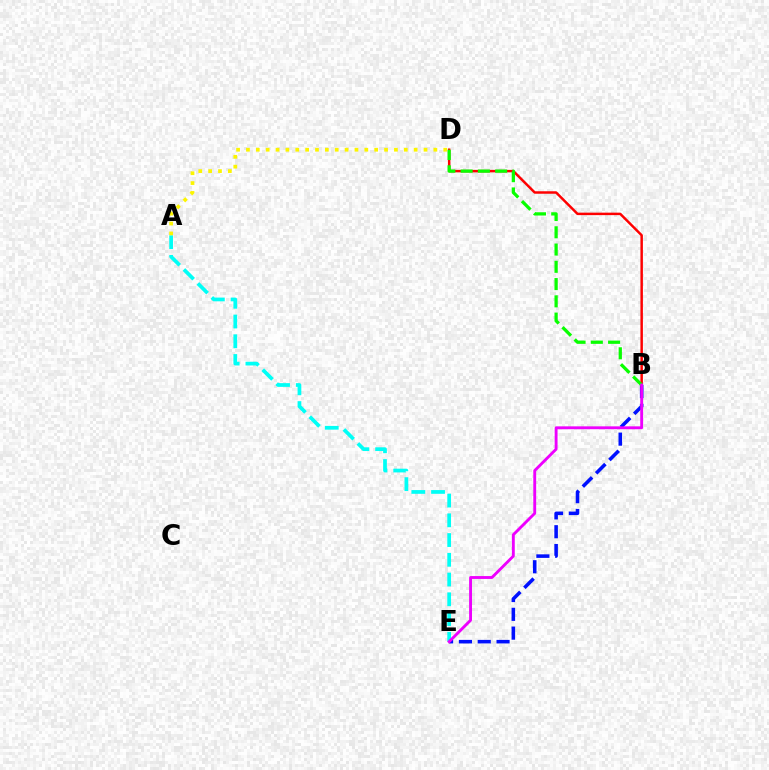{('B', 'D'): [{'color': '#ff0000', 'line_style': 'solid', 'thickness': 1.78}, {'color': '#08ff00', 'line_style': 'dashed', 'thickness': 2.35}], ('A', 'E'): [{'color': '#00fff6', 'line_style': 'dashed', 'thickness': 2.68}], ('B', 'E'): [{'color': '#0010ff', 'line_style': 'dashed', 'thickness': 2.56}, {'color': '#ee00ff', 'line_style': 'solid', 'thickness': 2.07}], ('A', 'D'): [{'color': '#fcf500', 'line_style': 'dotted', 'thickness': 2.68}]}